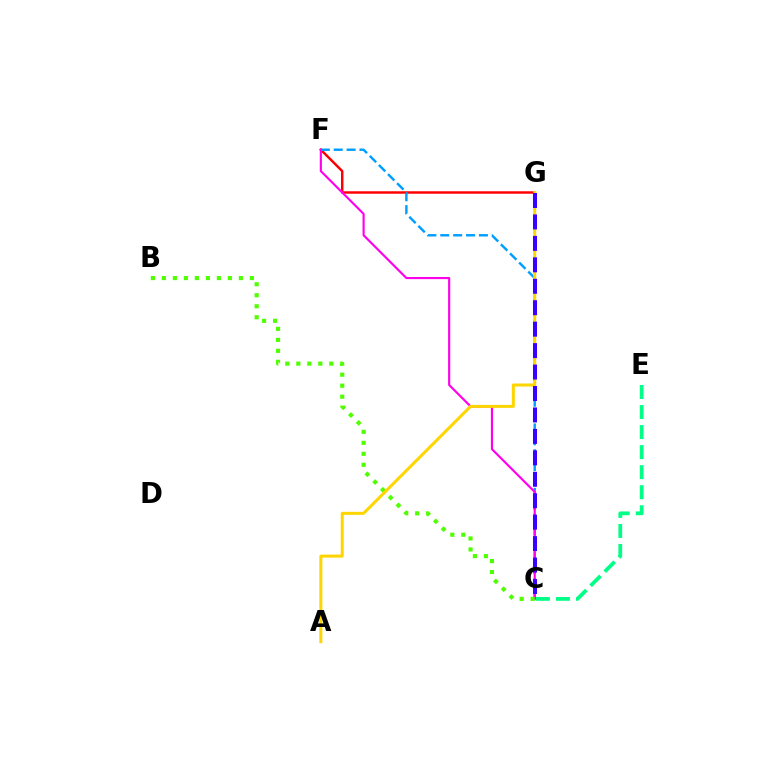{('C', 'E'): [{'color': '#00ff86', 'line_style': 'dashed', 'thickness': 2.72}], ('F', 'G'): [{'color': '#ff0000', 'line_style': 'solid', 'thickness': 1.77}], ('C', 'F'): [{'color': '#009eff', 'line_style': 'dashed', 'thickness': 1.75}, {'color': '#ff00ed', 'line_style': 'solid', 'thickness': 1.54}], ('B', 'C'): [{'color': '#4fff00', 'line_style': 'dotted', 'thickness': 2.99}], ('A', 'G'): [{'color': '#ffd500', 'line_style': 'solid', 'thickness': 2.16}], ('C', 'G'): [{'color': '#3700ff', 'line_style': 'dashed', 'thickness': 2.91}]}